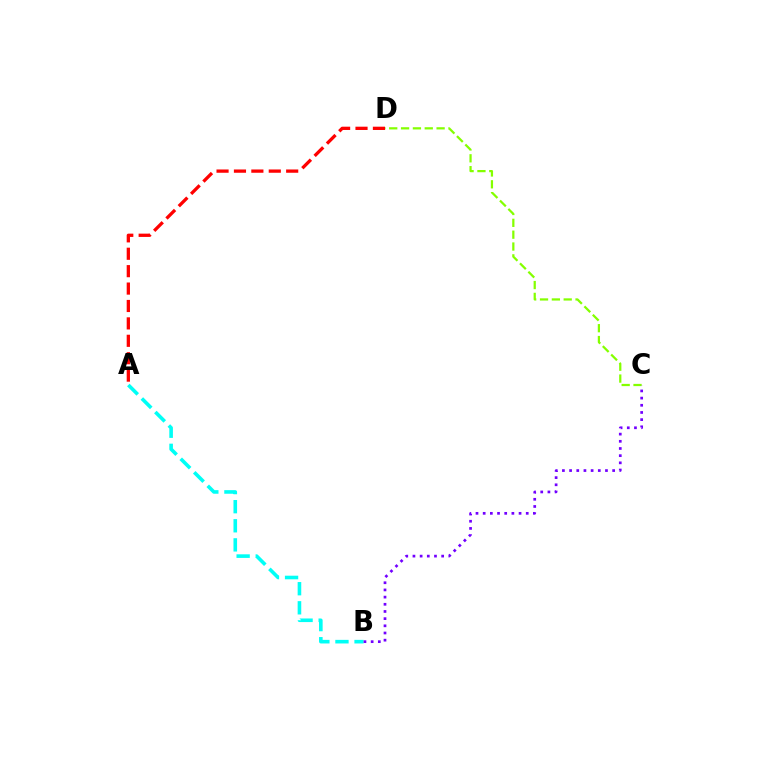{('A', 'B'): [{'color': '#00fff6', 'line_style': 'dashed', 'thickness': 2.59}], ('C', 'D'): [{'color': '#84ff00', 'line_style': 'dashed', 'thickness': 1.61}], ('A', 'D'): [{'color': '#ff0000', 'line_style': 'dashed', 'thickness': 2.37}], ('B', 'C'): [{'color': '#7200ff', 'line_style': 'dotted', 'thickness': 1.95}]}